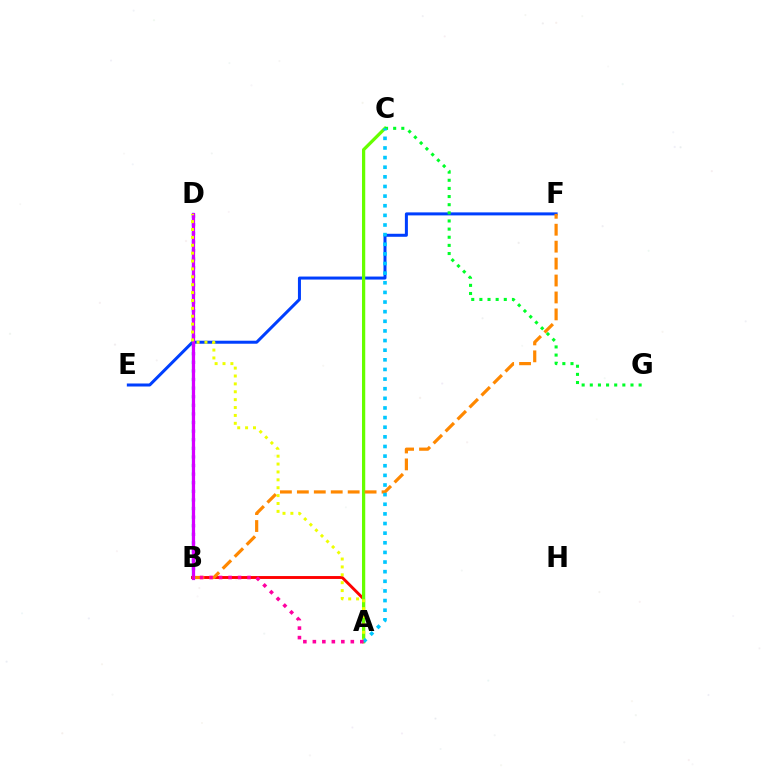{('E', 'F'): [{'color': '#003fff', 'line_style': 'solid', 'thickness': 2.17}], ('A', 'B'): [{'color': '#ff0000', 'line_style': 'solid', 'thickness': 2.08}, {'color': '#ff00a0', 'line_style': 'dotted', 'thickness': 2.58}], ('A', 'C'): [{'color': '#66ff00', 'line_style': 'solid', 'thickness': 2.34}, {'color': '#00c7ff', 'line_style': 'dotted', 'thickness': 2.62}], ('B', 'D'): [{'color': '#00ffaf', 'line_style': 'solid', 'thickness': 1.6}, {'color': '#4f00ff', 'line_style': 'dotted', 'thickness': 2.34}, {'color': '#d600ff', 'line_style': 'solid', 'thickness': 2.31}], ('B', 'F'): [{'color': '#ff8800', 'line_style': 'dashed', 'thickness': 2.3}], ('A', 'D'): [{'color': '#eeff00', 'line_style': 'dotted', 'thickness': 2.14}], ('C', 'G'): [{'color': '#00ff27', 'line_style': 'dotted', 'thickness': 2.21}]}